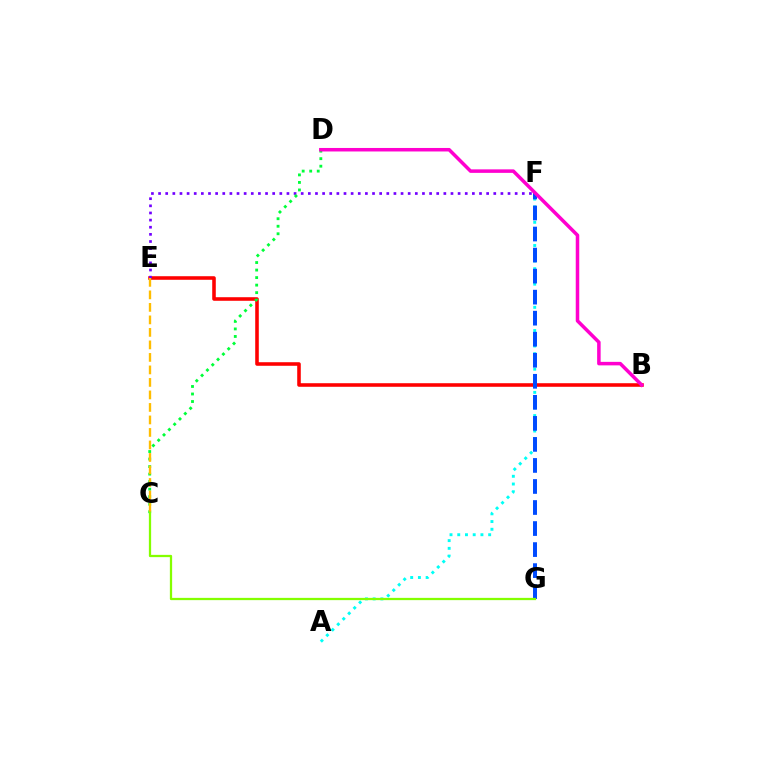{('B', 'E'): [{'color': '#ff0000', 'line_style': 'solid', 'thickness': 2.57}], ('E', 'F'): [{'color': '#7200ff', 'line_style': 'dotted', 'thickness': 1.94}], ('A', 'F'): [{'color': '#00fff6', 'line_style': 'dotted', 'thickness': 2.1}], ('C', 'D'): [{'color': '#00ff39', 'line_style': 'dotted', 'thickness': 2.04}], ('F', 'G'): [{'color': '#004bff', 'line_style': 'dashed', 'thickness': 2.86}], ('B', 'D'): [{'color': '#ff00cf', 'line_style': 'solid', 'thickness': 2.53}], ('C', 'E'): [{'color': '#ffbd00', 'line_style': 'dashed', 'thickness': 1.7}], ('C', 'G'): [{'color': '#84ff00', 'line_style': 'solid', 'thickness': 1.63}]}